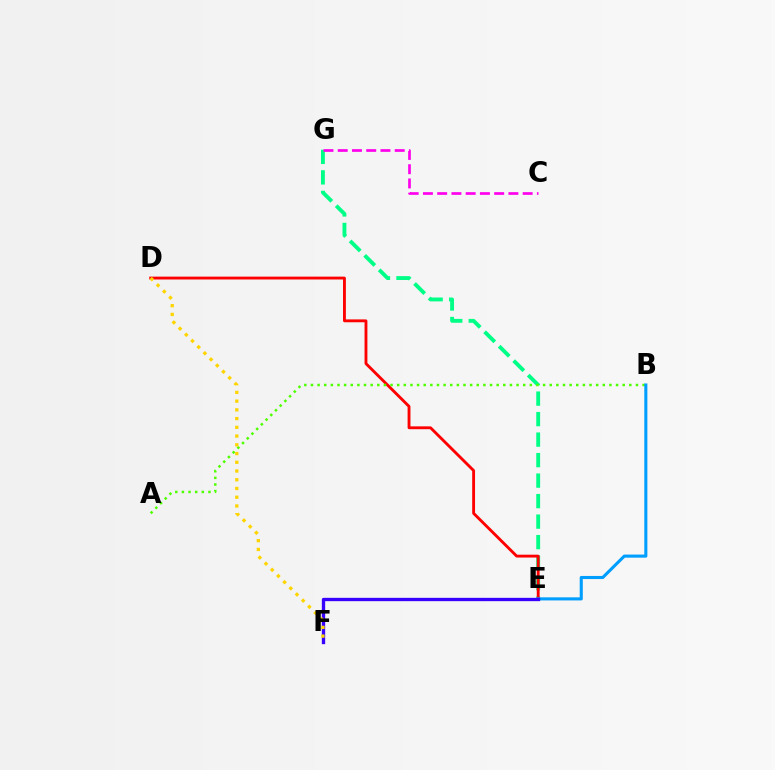{('E', 'G'): [{'color': '#00ff86', 'line_style': 'dashed', 'thickness': 2.79}], ('D', 'E'): [{'color': '#ff0000', 'line_style': 'solid', 'thickness': 2.06}], ('A', 'B'): [{'color': '#4fff00', 'line_style': 'dotted', 'thickness': 1.8}], ('C', 'G'): [{'color': '#ff00ed', 'line_style': 'dashed', 'thickness': 1.94}], ('B', 'E'): [{'color': '#009eff', 'line_style': 'solid', 'thickness': 2.22}], ('E', 'F'): [{'color': '#3700ff', 'line_style': 'solid', 'thickness': 2.39}], ('D', 'F'): [{'color': '#ffd500', 'line_style': 'dotted', 'thickness': 2.37}]}